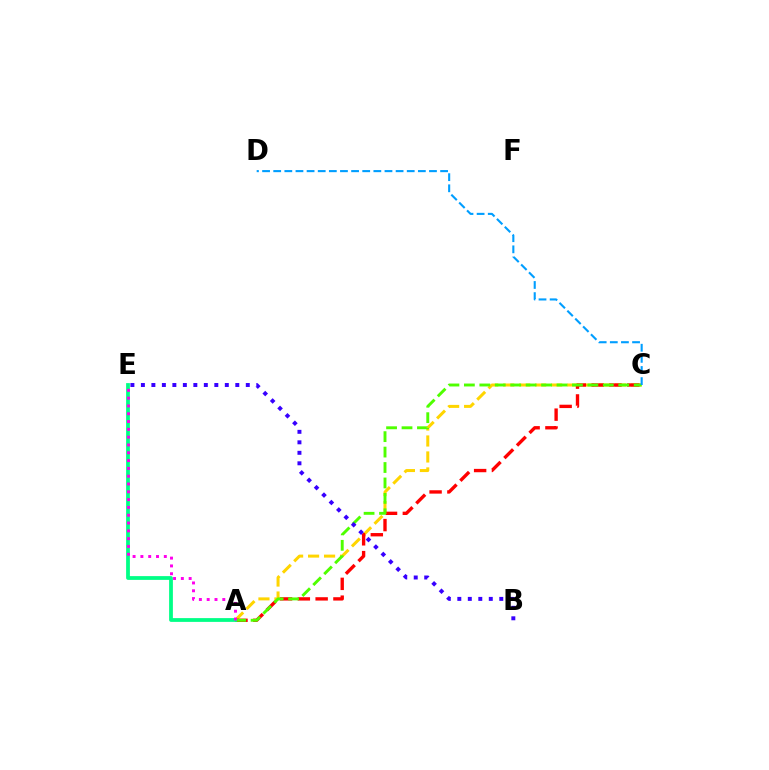{('A', 'C'): [{'color': '#ffd500', 'line_style': 'dashed', 'thickness': 2.17}, {'color': '#ff0000', 'line_style': 'dashed', 'thickness': 2.42}, {'color': '#4fff00', 'line_style': 'dashed', 'thickness': 2.1}], ('A', 'E'): [{'color': '#00ff86', 'line_style': 'solid', 'thickness': 2.71}, {'color': '#ff00ed', 'line_style': 'dotted', 'thickness': 2.12}], ('C', 'D'): [{'color': '#009eff', 'line_style': 'dashed', 'thickness': 1.51}], ('B', 'E'): [{'color': '#3700ff', 'line_style': 'dotted', 'thickness': 2.85}]}